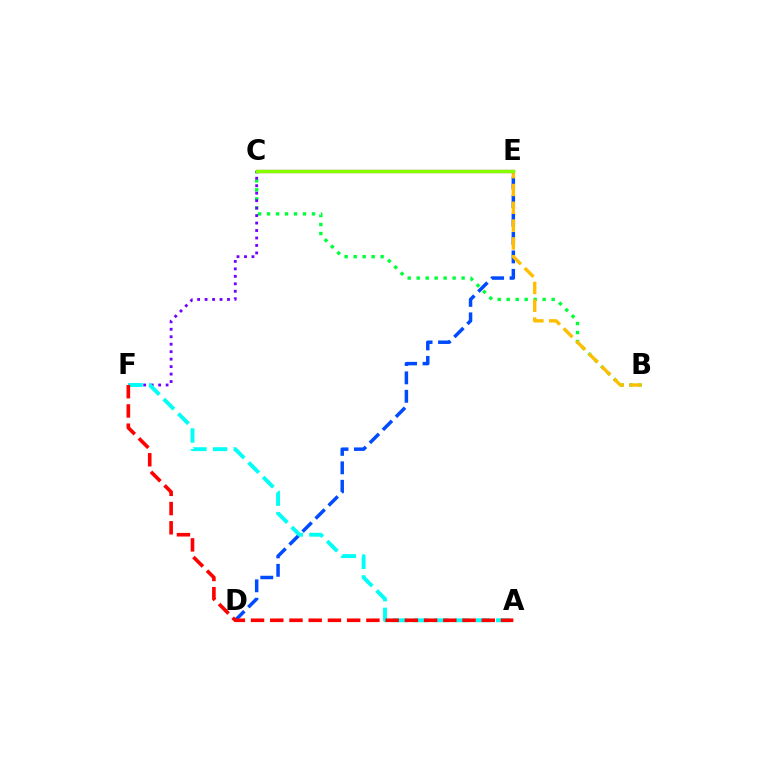{('B', 'C'): [{'color': '#00ff39', 'line_style': 'dotted', 'thickness': 2.44}], ('D', 'E'): [{'color': '#004bff', 'line_style': 'dashed', 'thickness': 2.51}], ('C', 'F'): [{'color': '#7200ff', 'line_style': 'dotted', 'thickness': 2.03}], ('A', 'F'): [{'color': '#00fff6', 'line_style': 'dashed', 'thickness': 2.8}, {'color': '#ff0000', 'line_style': 'dashed', 'thickness': 2.61}], ('B', 'E'): [{'color': '#ffbd00', 'line_style': 'dashed', 'thickness': 2.42}], ('C', 'E'): [{'color': '#ff00cf', 'line_style': 'solid', 'thickness': 2.34}, {'color': '#84ff00', 'line_style': 'solid', 'thickness': 2.44}]}